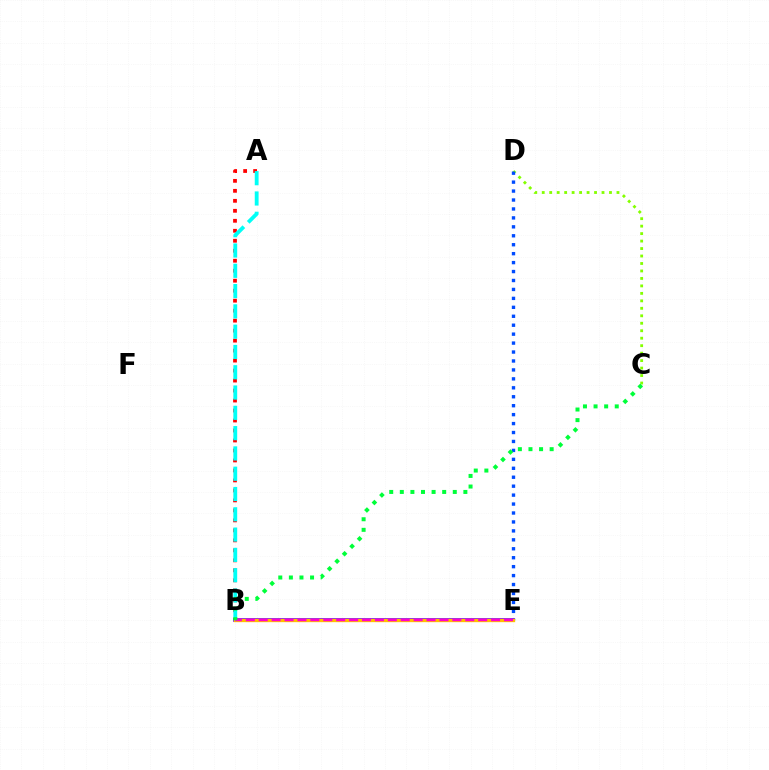{('C', 'D'): [{'color': '#84ff00', 'line_style': 'dotted', 'thickness': 2.03}], ('A', 'B'): [{'color': '#ff0000', 'line_style': 'dotted', 'thickness': 2.71}, {'color': '#00fff6', 'line_style': 'dashed', 'thickness': 2.76}], ('D', 'E'): [{'color': '#004bff', 'line_style': 'dotted', 'thickness': 2.43}], ('B', 'E'): [{'color': '#7200ff', 'line_style': 'solid', 'thickness': 2.67}, {'color': '#ffbd00', 'line_style': 'solid', 'thickness': 2.4}, {'color': '#ff00cf', 'line_style': 'dashed', 'thickness': 1.75}], ('B', 'C'): [{'color': '#00ff39', 'line_style': 'dotted', 'thickness': 2.88}]}